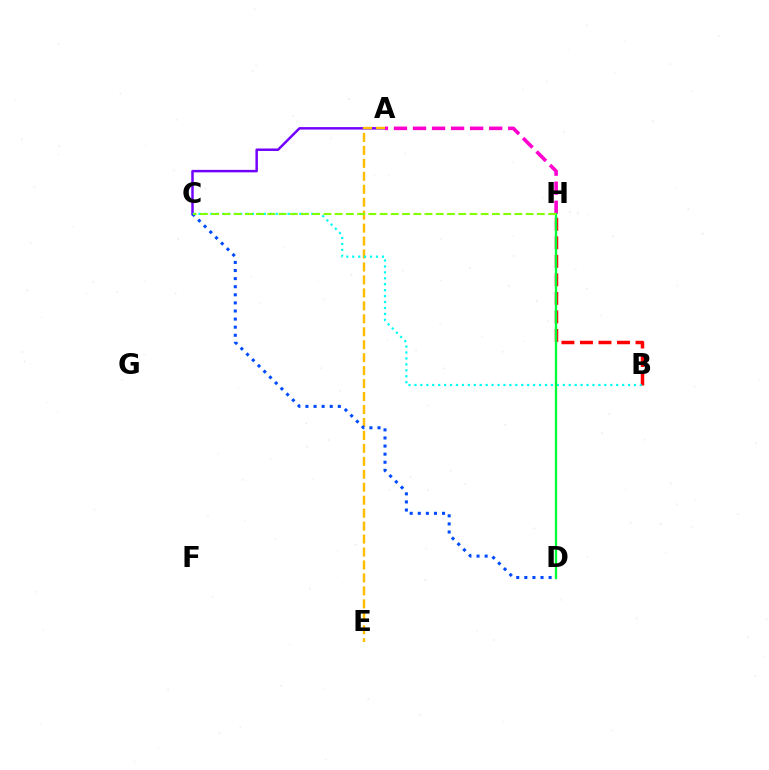{('A', 'C'): [{'color': '#7200ff', 'line_style': 'solid', 'thickness': 1.78}], ('B', 'H'): [{'color': '#ff0000', 'line_style': 'dashed', 'thickness': 2.52}], ('A', 'E'): [{'color': '#ffbd00', 'line_style': 'dashed', 'thickness': 1.76}], ('B', 'C'): [{'color': '#00fff6', 'line_style': 'dotted', 'thickness': 1.61}], ('A', 'H'): [{'color': '#ff00cf', 'line_style': 'dashed', 'thickness': 2.59}], ('D', 'H'): [{'color': '#00ff39', 'line_style': 'solid', 'thickness': 1.66}], ('C', 'D'): [{'color': '#004bff', 'line_style': 'dotted', 'thickness': 2.2}], ('C', 'H'): [{'color': '#84ff00', 'line_style': 'dashed', 'thickness': 1.53}]}